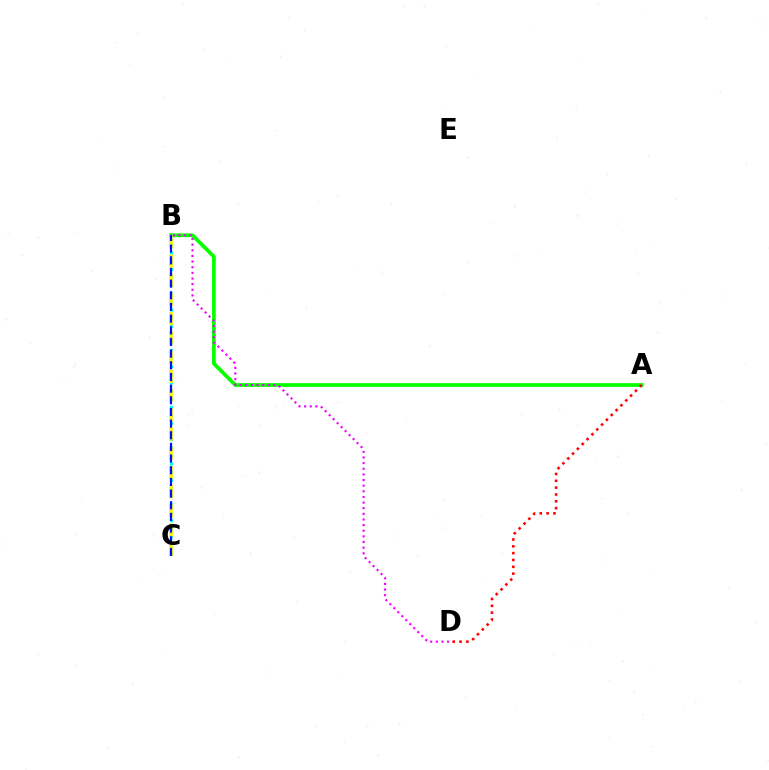{('A', 'B'): [{'color': '#08ff00', 'line_style': 'solid', 'thickness': 2.69}], ('B', 'D'): [{'color': '#ee00ff', 'line_style': 'dotted', 'thickness': 1.53}], ('B', 'C'): [{'color': '#00fff6', 'line_style': 'dotted', 'thickness': 2.2}, {'color': '#fcf500', 'line_style': 'dashed', 'thickness': 2.61}, {'color': '#0010ff', 'line_style': 'dashed', 'thickness': 1.58}], ('A', 'D'): [{'color': '#ff0000', 'line_style': 'dotted', 'thickness': 1.86}]}